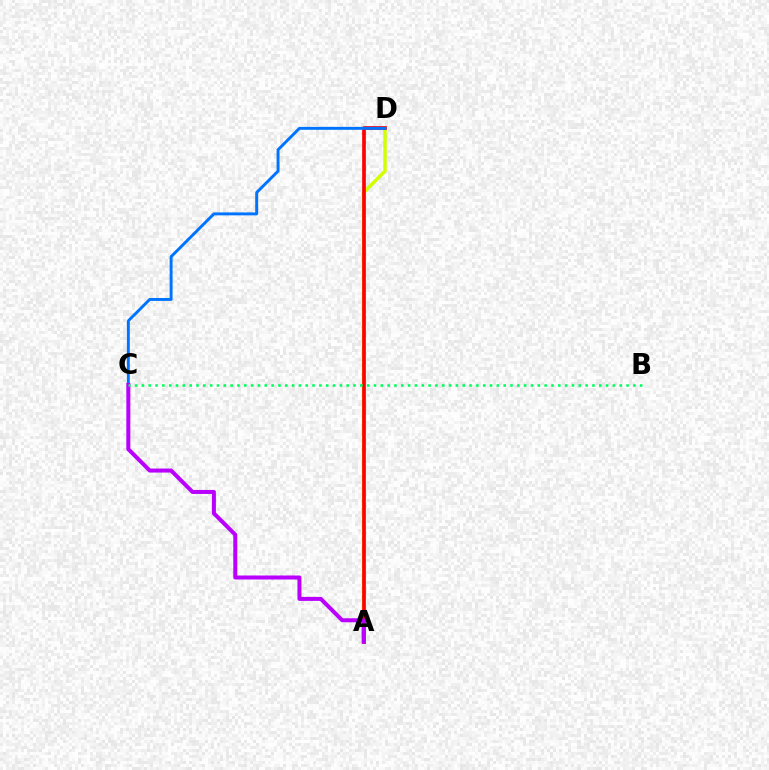{('A', 'D'): [{'color': '#d1ff00', 'line_style': 'solid', 'thickness': 2.49}, {'color': '#ff0000', 'line_style': 'solid', 'thickness': 2.66}], ('C', 'D'): [{'color': '#0074ff', 'line_style': 'solid', 'thickness': 2.11}], ('A', 'C'): [{'color': '#b900ff', 'line_style': 'solid', 'thickness': 2.89}], ('B', 'C'): [{'color': '#00ff5c', 'line_style': 'dotted', 'thickness': 1.85}]}